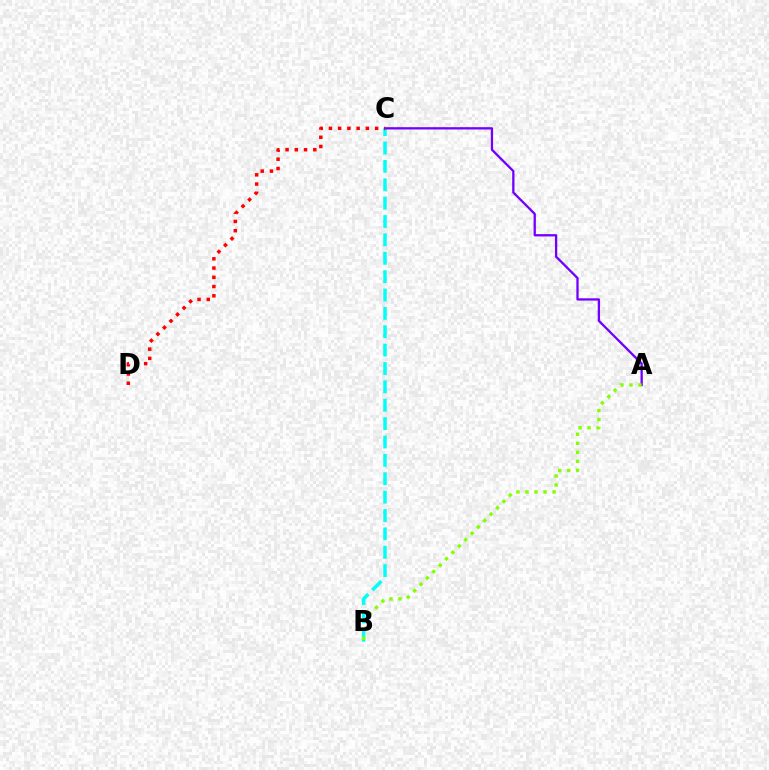{('B', 'C'): [{'color': '#00fff6', 'line_style': 'dashed', 'thickness': 2.5}], ('A', 'C'): [{'color': '#7200ff', 'line_style': 'solid', 'thickness': 1.65}], ('C', 'D'): [{'color': '#ff0000', 'line_style': 'dotted', 'thickness': 2.51}], ('A', 'B'): [{'color': '#84ff00', 'line_style': 'dotted', 'thickness': 2.45}]}